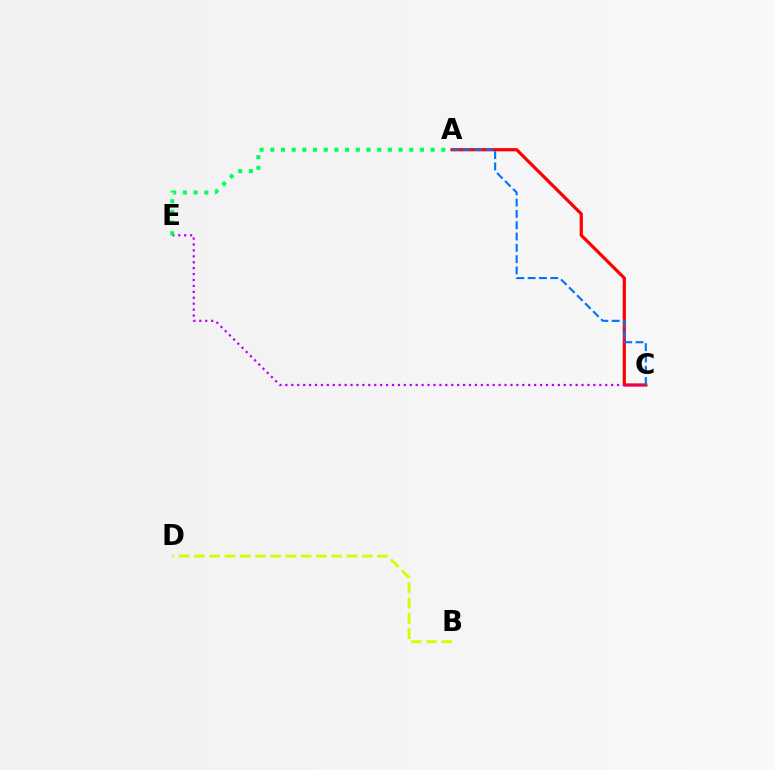{('B', 'D'): [{'color': '#d1ff00', 'line_style': 'dashed', 'thickness': 2.07}], ('A', 'C'): [{'color': '#ff0000', 'line_style': 'solid', 'thickness': 2.32}, {'color': '#0074ff', 'line_style': 'dashed', 'thickness': 1.53}], ('C', 'E'): [{'color': '#b900ff', 'line_style': 'dotted', 'thickness': 1.61}], ('A', 'E'): [{'color': '#00ff5c', 'line_style': 'dotted', 'thickness': 2.9}]}